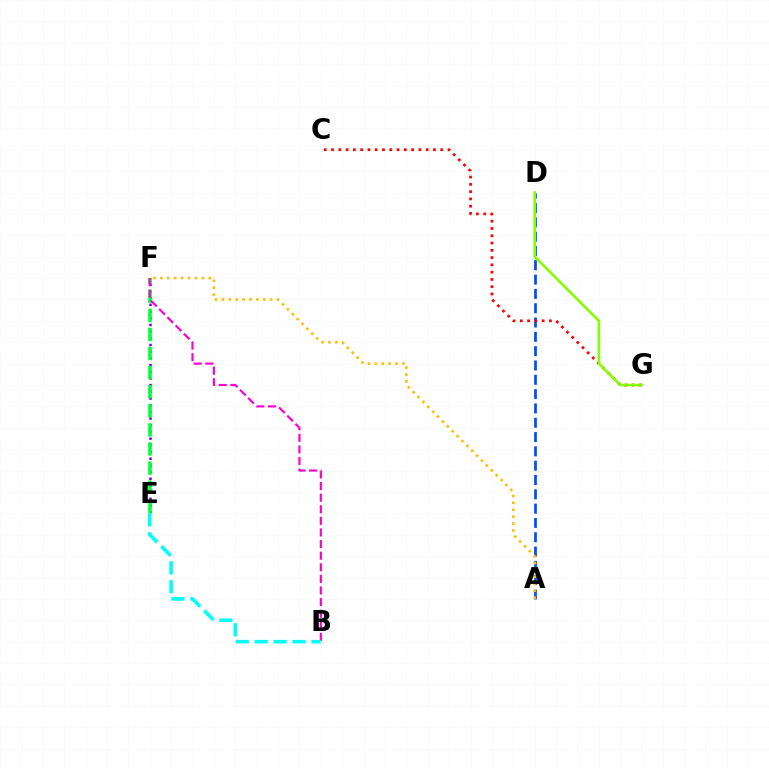{('A', 'D'): [{'color': '#004bff', 'line_style': 'dashed', 'thickness': 1.94}], ('C', 'G'): [{'color': '#ff0000', 'line_style': 'dotted', 'thickness': 1.98}], ('A', 'F'): [{'color': '#ffbd00', 'line_style': 'dotted', 'thickness': 1.88}], ('E', 'F'): [{'color': '#7200ff', 'line_style': 'dotted', 'thickness': 1.82}, {'color': '#00ff39', 'line_style': 'dashed', 'thickness': 2.6}], ('D', 'G'): [{'color': '#84ff00', 'line_style': 'solid', 'thickness': 1.88}], ('B', 'F'): [{'color': '#ff00cf', 'line_style': 'dashed', 'thickness': 1.58}], ('B', 'E'): [{'color': '#00fff6', 'line_style': 'dashed', 'thickness': 2.57}]}